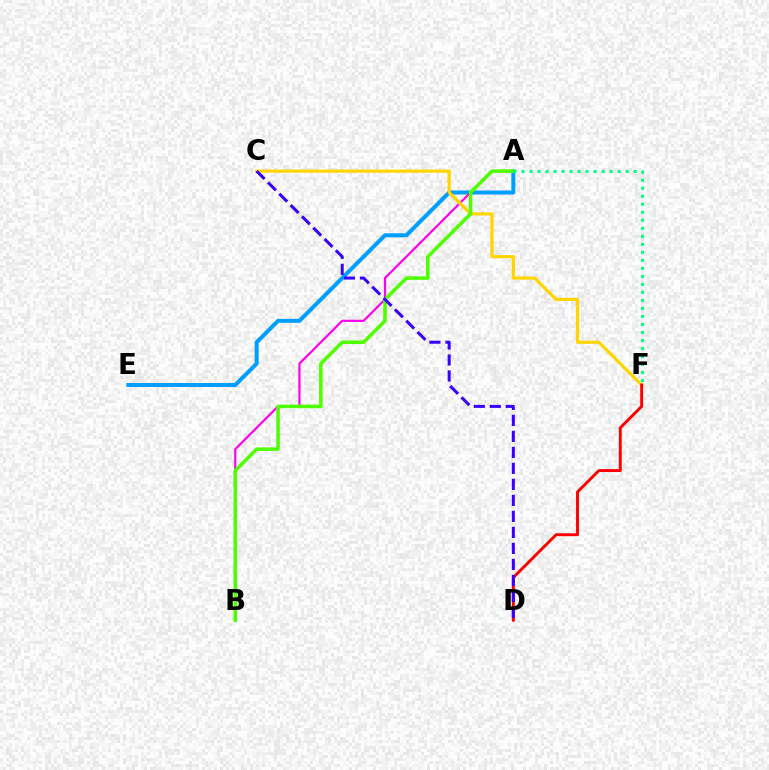{('A', 'E'): [{'color': '#009eff', 'line_style': 'solid', 'thickness': 2.88}], ('A', 'B'): [{'color': '#ff00ed', 'line_style': 'solid', 'thickness': 1.57}, {'color': '#4fff00', 'line_style': 'solid', 'thickness': 2.54}], ('C', 'F'): [{'color': '#ffd500', 'line_style': 'solid', 'thickness': 2.3}], ('D', 'F'): [{'color': '#ff0000', 'line_style': 'solid', 'thickness': 2.1}], ('C', 'D'): [{'color': '#3700ff', 'line_style': 'dashed', 'thickness': 2.17}], ('A', 'F'): [{'color': '#00ff86', 'line_style': 'dotted', 'thickness': 2.18}]}